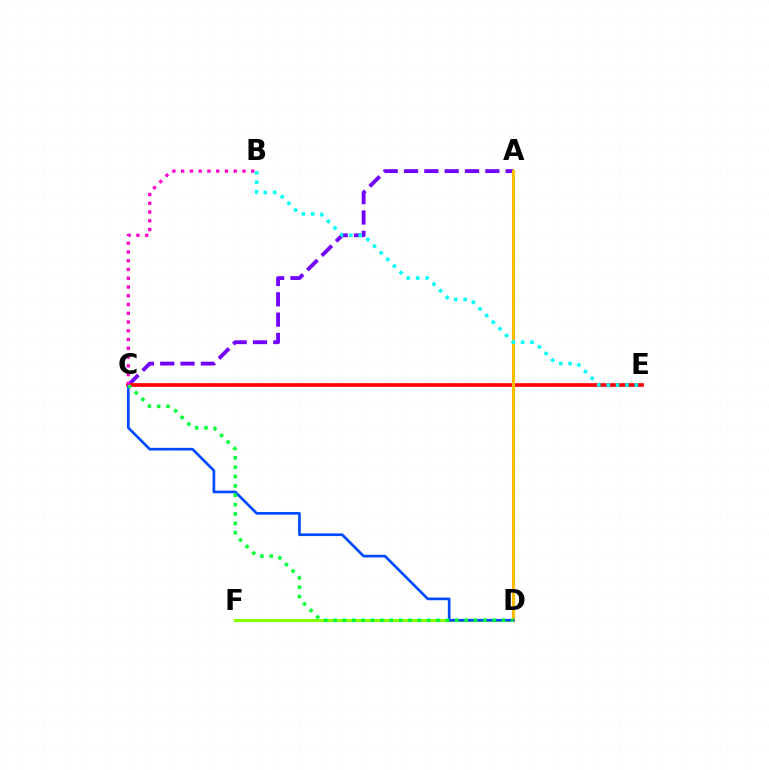{('A', 'C'): [{'color': '#7200ff', 'line_style': 'dashed', 'thickness': 2.76}], ('D', 'F'): [{'color': '#84ff00', 'line_style': 'solid', 'thickness': 2.19}], ('C', 'E'): [{'color': '#ff0000', 'line_style': 'solid', 'thickness': 2.64}], ('A', 'D'): [{'color': '#ffbd00', 'line_style': 'solid', 'thickness': 2.24}], ('C', 'D'): [{'color': '#004bff', 'line_style': 'solid', 'thickness': 1.93}, {'color': '#00ff39', 'line_style': 'dotted', 'thickness': 2.54}], ('B', 'C'): [{'color': '#ff00cf', 'line_style': 'dotted', 'thickness': 2.38}], ('B', 'E'): [{'color': '#00fff6', 'line_style': 'dotted', 'thickness': 2.55}]}